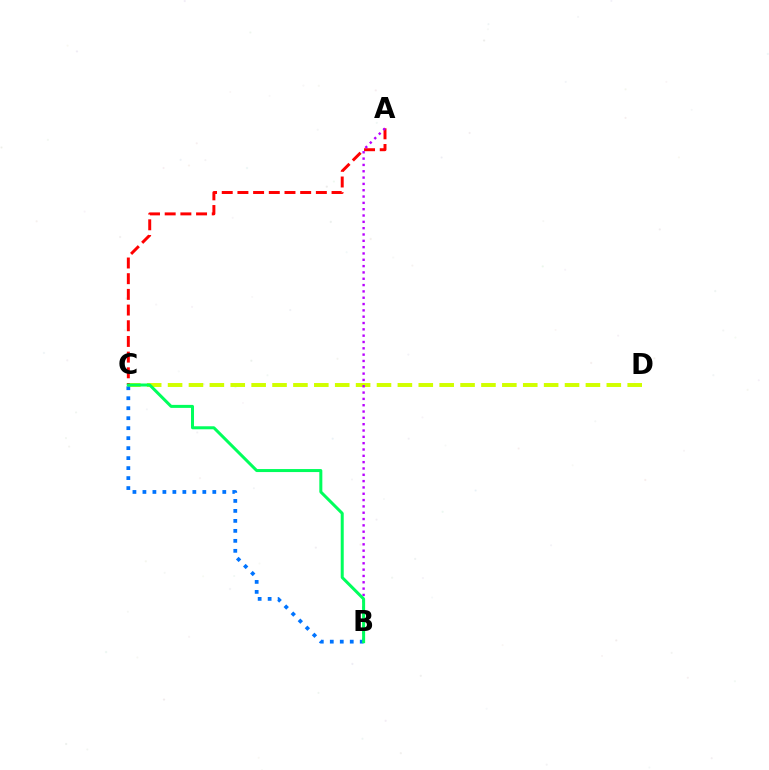{('C', 'D'): [{'color': '#d1ff00', 'line_style': 'dashed', 'thickness': 2.84}], ('A', 'C'): [{'color': '#ff0000', 'line_style': 'dashed', 'thickness': 2.13}], ('A', 'B'): [{'color': '#b900ff', 'line_style': 'dotted', 'thickness': 1.72}], ('B', 'C'): [{'color': '#0074ff', 'line_style': 'dotted', 'thickness': 2.71}, {'color': '#00ff5c', 'line_style': 'solid', 'thickness': 2.16}]}